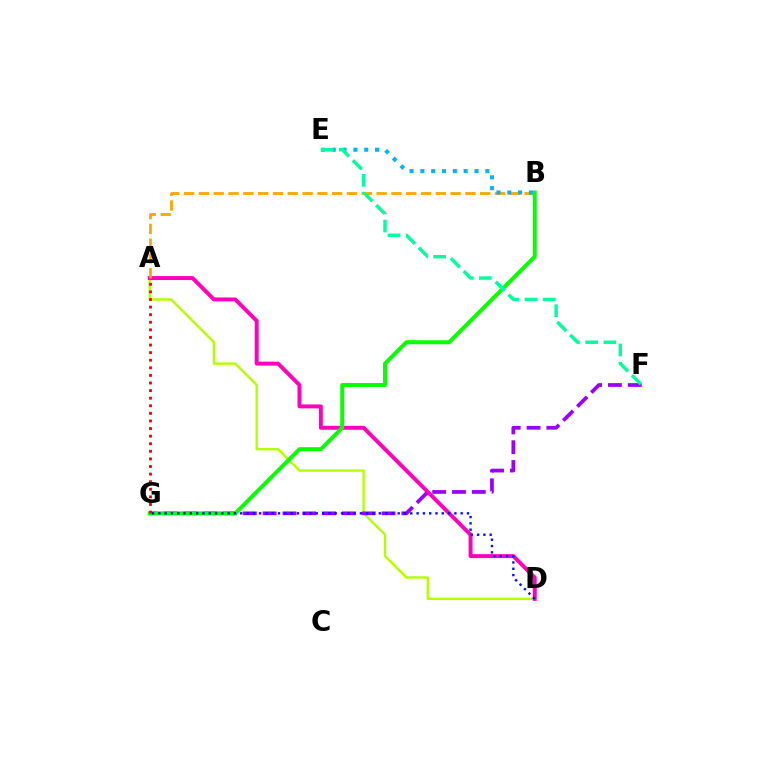{('A', 'D'): [{'color': '#b3ff00', 'line_style': 'solid', 'thickness': 1.72}, {'color': '#ff00bd', 'line_style': 'solid', 'thickness': 2.83}], ('F', 'G'): [{'color': '#9b00ff', 'line_style': 'dashed', 'thickness': 2.69}], ('A', 'B'): [{'color': '#ffa500', 'line_style': 'dashed', 'thickness': 2.01}], ('B', 'G'): [{'color': '#08ff00', 'line_style': 'solid', 'thickness': 2.86}], ('B', 'E'): [{'color': '#00b5ff', 'line_style': 'dotted', 'thickness': 2.94}], ('A', 'G'): [{'color': '#ff0000', 'line_style': 'dotted', 'thickness': 2.06}], ('D', 'G'): [{'color': '#0010ff', 'line_style': 'dotted', 'thickness': 1.71}], ('E', 'F'): [{'color': '#00ff9d', 'line_style': 'dashed', 'thickness': 2.47}]}